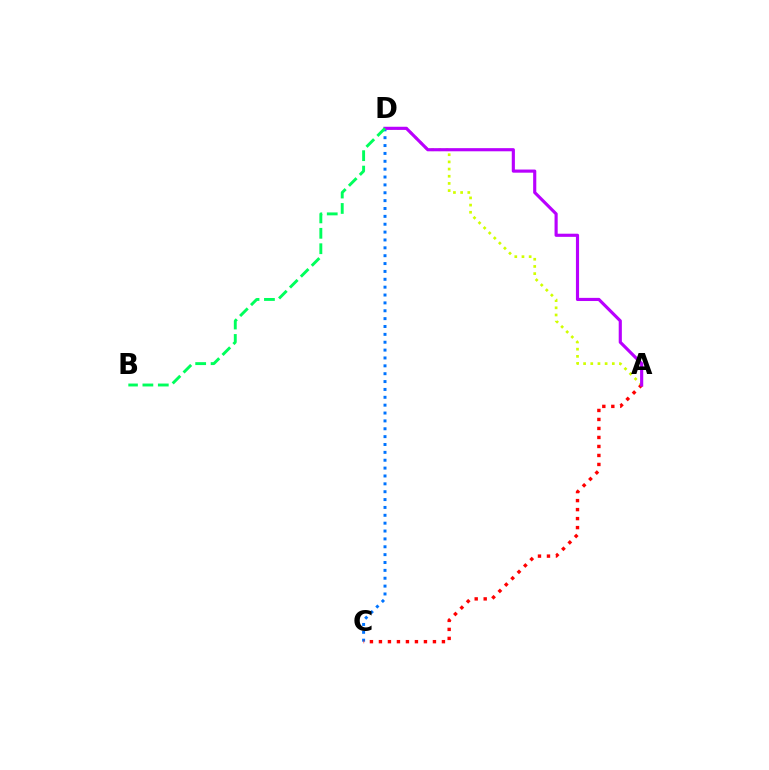{('A', 'D'): [{'color': '#d1ff00', 'line_style': 'dotted', 'thickness': 1.95}, {'color': '#b900ff', 'line_style': 'solid', 'thickness': 2.26}], ('C', 'D'): [{'color': '#0074ff', 'line_style': 'dotted', 'thickness': 2.14}], ('A', 'C'): [{'color': '#ff0000', 'line_style': 'dotted', 'thickness': 2.45}], ('B', 'D'): [{'color': '#00ff5c', 'line_style': 'dashed', 'thickness': 2.09}]}